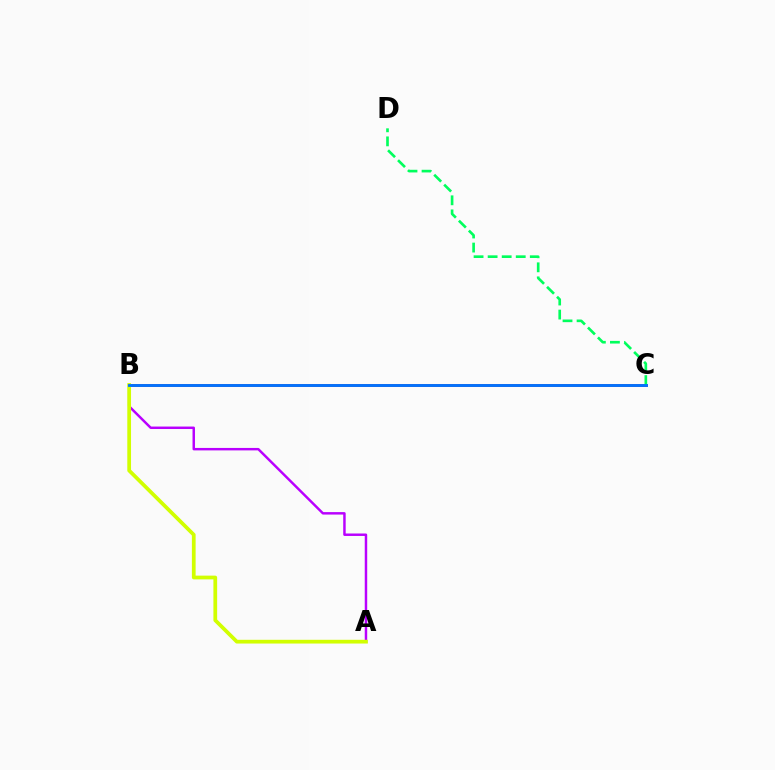{('A', 'B'): [{'color': '#b900ff', 'line_style': 'solid', 'thickness': 1.77}, {'color': '#d1ff00', 'line_style': 'solid', 'thickness': 2.69}], ('B', 'C'): [{'color': '#ff0000', 'line_style': 'solid', 'thickness': 1.91}, {'color': '#0074ff', 'line_style': 'solid', 'thickness': 2.06}], ('C', 'D'): [{'color': '#00ff5c', 'line_style': 'dashed', 'thickness': 1.91}]}